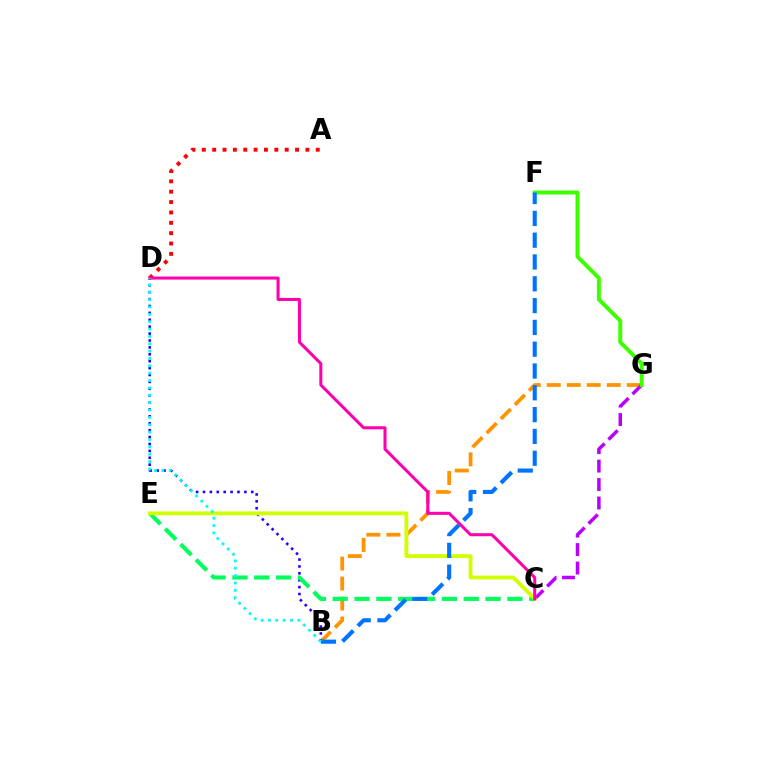{('B', 'G'): [{'color': '#ff9400', 'line_style': 'dashed', 'thickness': 2.72}], ('B', 'D'): [{'color': '#2500ff', 'line_style': 'dotted', 'thickness': 1.87}, {'color': '#00fff6', 'line_style': 'dotted', 'thickness': 2.0}], ('C', 'G'): [{'color': '#b900ff', 'line_style': 'dashed', 'thickness': 2.51}], ('A', 'D'): [{'color': '#ff0000', 'line_style': 'dotted', 'thickness': 2.81}], ('C', 'E'): [{'color': '#00ff5c', 'line_style': 'dashed', 'thickness': 2.97}, {'color': '#d1ff00', 'line_style': 'solid', 'thickness': 2.76}], ('F', 'G'): [{'color': '#3dff00', 'line_style': 'solid', 'thickness': 2.85}], ('C', 'D'): [{'color': '#ff00ac', 'line_style': 'solid', 'thickness': 2.18}], ('B', 'F'): [{'color': '#0074ff', 'line_style': 'dashed', 'thickness': 2.96}]}